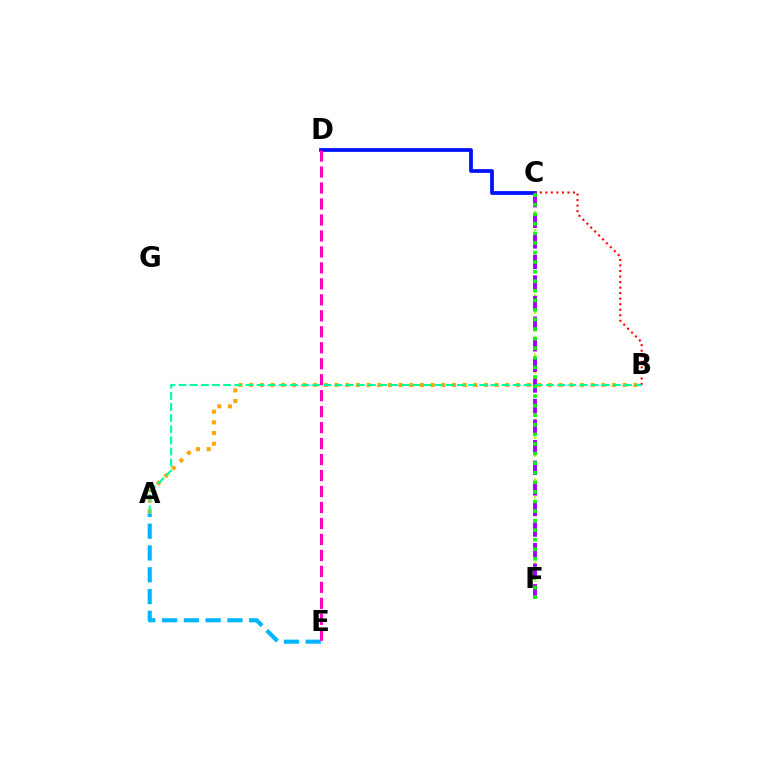{('C', 'D'): [{'color': '#0010ff', 'line_style': 'solid', 'thickness': 2.7}], ('A', 'E'): [{'color': '#00b5ff', 'line_style': 'dashed', 'thickness': 2.96}], ('C', 'F'): [{'color': '#b3ff00', 'line_style': 'dotted', 'thickness': 1.62}, {'color': '#9b00ff', 'line_style': 'dashed', 'thickness': 2.8}, {'color': '#08ff00', 'line_style': 'dotted', 'thickness': 2.6}], ('A', 'B'): [{'color': '#ffa500', 'line_style': 'dotted', 'thickness': 2.9}, {'color': '#00ff9d', 'line_style': 'dashed', 'thickness': 1.51}], ('B', 'C'): [{'color': '#ff0000', 'line_style': 'dotted', 'thickness': 1.5}], ('D', 'E'): [{'color': '#ff00bd', 'line_style': 'dashed', 'thickness': 2.17}]}